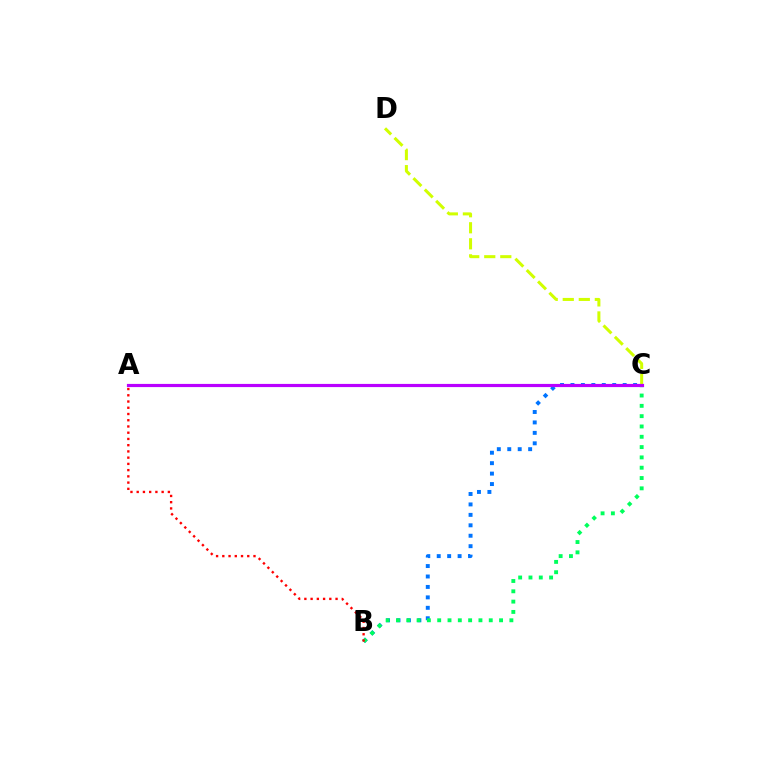{('C', 'D'): [{'color': '#d1ff00', 'line_style': 'dashed', 'thickness': 2.18}], ('B', 'C'): [{'color': '#0074ff', 'line_style': 'dotted', 'thickness': 2.84}, {'color': '#00ff5c', 'line_style': 'dotted', 'thickness': 2.8}], ('A', 'C'): [{'color': '#b900ff', 'line_style': 'solid', 'thickness': 2.29}], ('A', 'B'): [{'color': '#ff0000', 'line_style': 'dotted', 'thickness': 1.69}]}